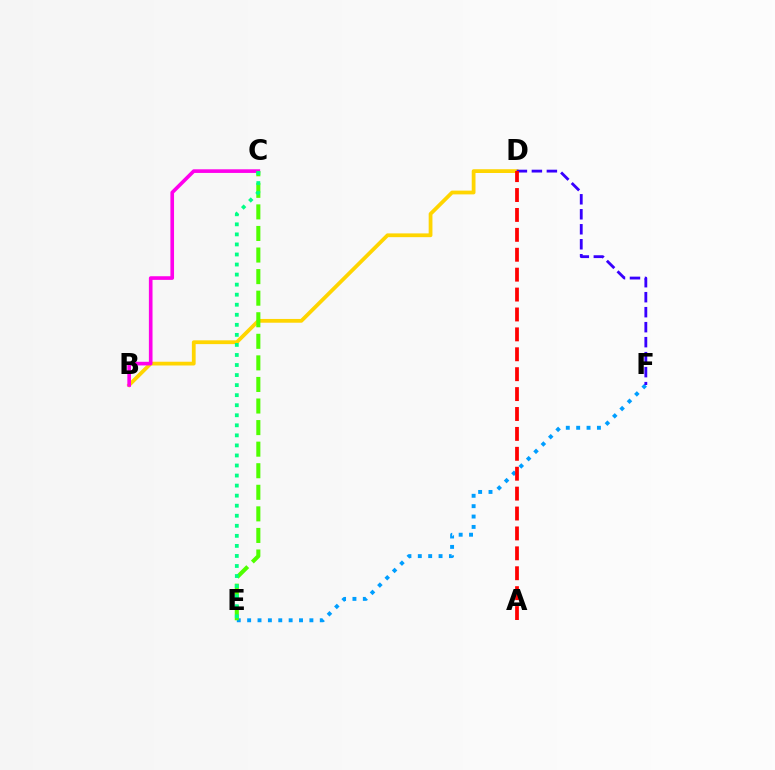{('B', 'D'): [{'color': '#ffd500', 'line_style': 'solid', 'thickness': 2.72}], ('B', 'C'): [{'color': '#ff00ed', 'line_style': 'solid', 'thickness': 2.62}], ('E', 'F'): [{'color': '#009eff', 'line_style': 'dotted', 'thickness': 2.82}], ('D', 'F'): [{'color': '#3700ff', 'line_style': 'dashed', 'thickness': 2.04}], ('A', 'D'): [{'color': '#ff0000', 'line_style': 'dashed', 'thickness': 2.7}], ('C', 'E'): [{'color': '#4fff00', 'line_style': 'dashed', 'thickness': 2.93}, {'color': '#00ff86', 'line_style': 'dotted', 'thickness': 2.73}]}